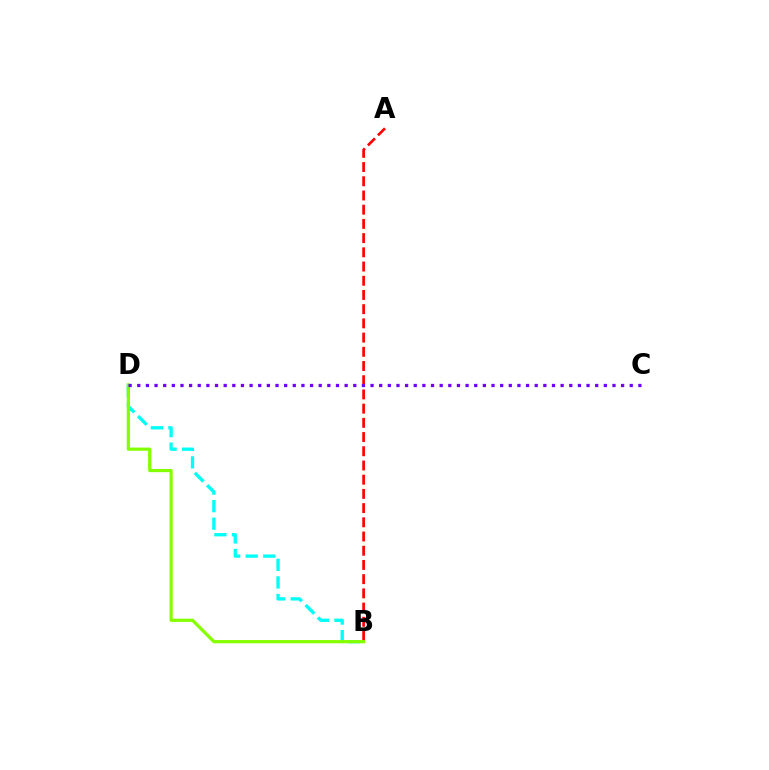{('A', 'B'): [{'color': '#ff0000', 'line_style': 'dashed', 'thickness': 1.93}], ('B', 'D'): [{'color': '#00fff6', 'line_style': 'dashed', 'thickness': 2.38}, {'color': '#84ff00', 'line_style': 'solid', 'thickness': 2.31}], ('C', 'D'): [{'color': '#7200ff', 'line_style': 'dotted', 'thickness': 2.35}]}